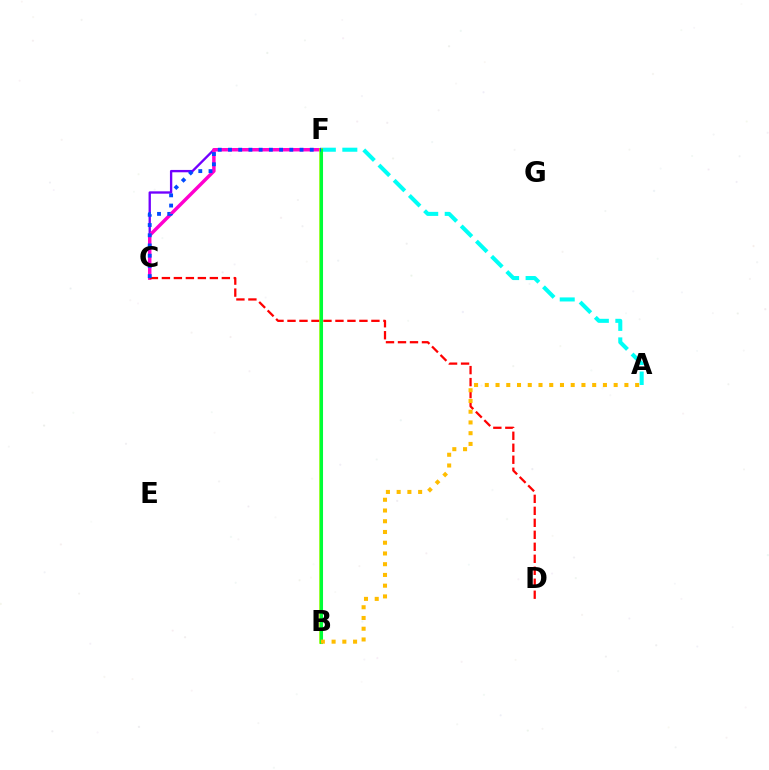{('A', 'F'): [{'color': '#00fff6', 'line_style': 'dashed', 'thickness': 2.92}], ('C', 'F'): [{'color': '#7200ff', 'line_style': 'solid', 'thickness': 1.69}, {'color': '#ff00cf', 'line_style': 'solid', 'thickness': 2.49}, {'color': '#004bff', 'line_style': 'dotted', 'thickness': 2.78}], ('C', 'D'): [{'color': '#ff0000', 'line_style': 'dashed', 'thickness': 1.63}], ('B', 'F'): [{'color': '#84ff00', 'line_style': 'solid', 'thickness': 2.58}, {'color': '#00ff39', 'line_style': 'solid', 'thickness': 2.2}], ('A', 'B'): [{'color': '#ffbd00', 'line_style': 'dotted', 'thickness': 2.92}]}